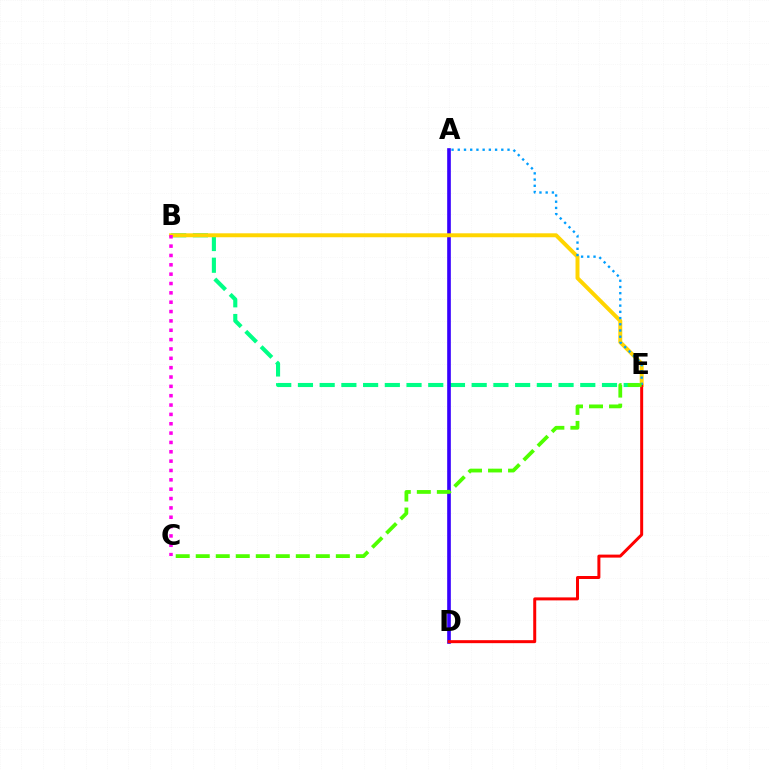{('B', 'E'): [{'color': '#00ff86', 'line_style': 'dashed', 'thickness': 2.95}, {'color': '#ffd500', 'line_style': 'solid', 'thickness': 2.85}], ('A', 'D'): [{'color': '#3700ff', 'line_style': 'solid', 'thickness': 2.63}], ('D', 'E'): [{'color': '#ff0000', 'line_style': 'solid', 'thickness': 2.15}], ('A', 'E'): [{'color': '#009eff', 'line_style': 'dotted', 'thickness': 1.69}], ('B', 'C'): [{'color': '#ff00ed', 'line_style': 'dotted', 'thickness': 2.54}], ('C', 'E'): [{'color': '#4fff00', 'line_style': 'dashed', 'thickness': 2.72}]}